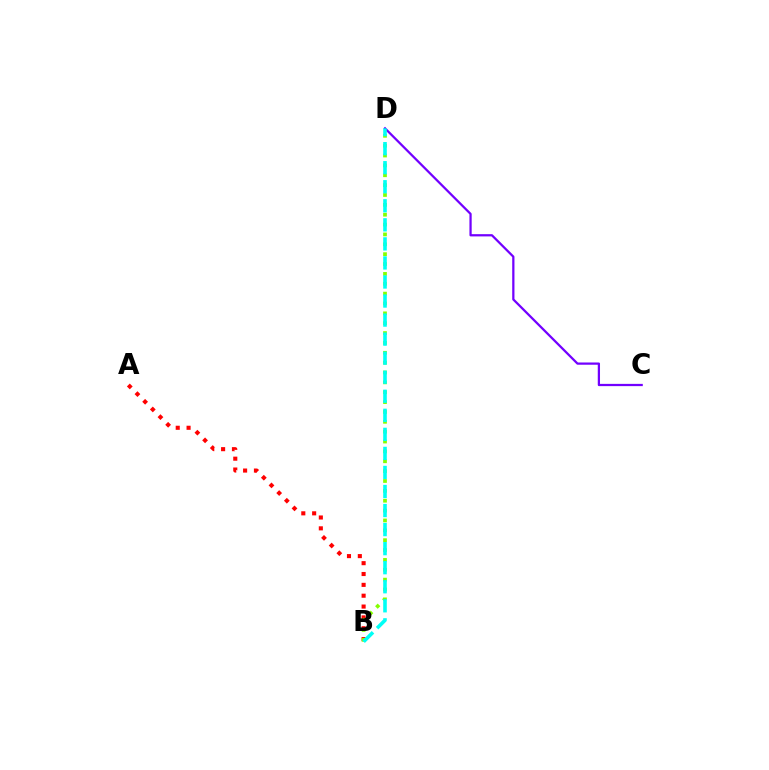{('A', 'B'): [{'color': '#ff0000', 'line_style': 'dotted', 'thickness': 2.95}], ('B', 'D'): [{'color': '#84ff00', 'line_style': 'dotted', 'thickness': 2.68}, {'color': '#00fff6', 'line_style': 'dashed', 'thickness': 2.59}], ('C', 'D'): [{'color': '#7200ff', 'line_style': 'solid', 'thickness': 1.62}]}